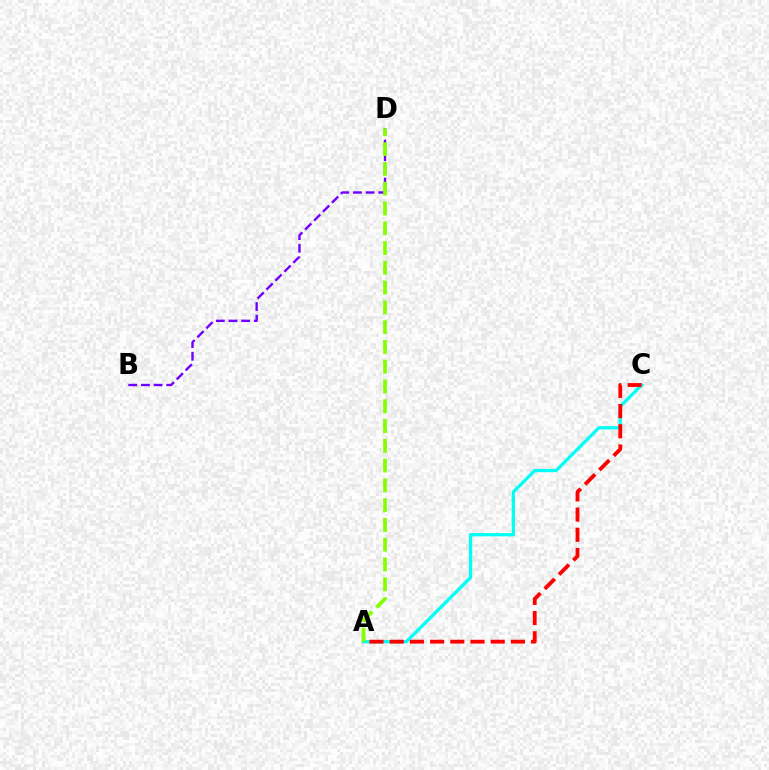{('A', 'C'): [{'color': '#00fff6', 'line_style': 'solid', 'thickness': 2.35}, {'color': '#ff0000', 'line_style': 'dashed', 'thickness': 2.74}], ('B', 'D'): [{'color': '#7200ff', 'line_style': 'dashed', 'thickness': 1.72}], ('A', 'D'): [{'color': '#84ff00', 'line_style': 'dashed', 'thickness': 2.69}]}